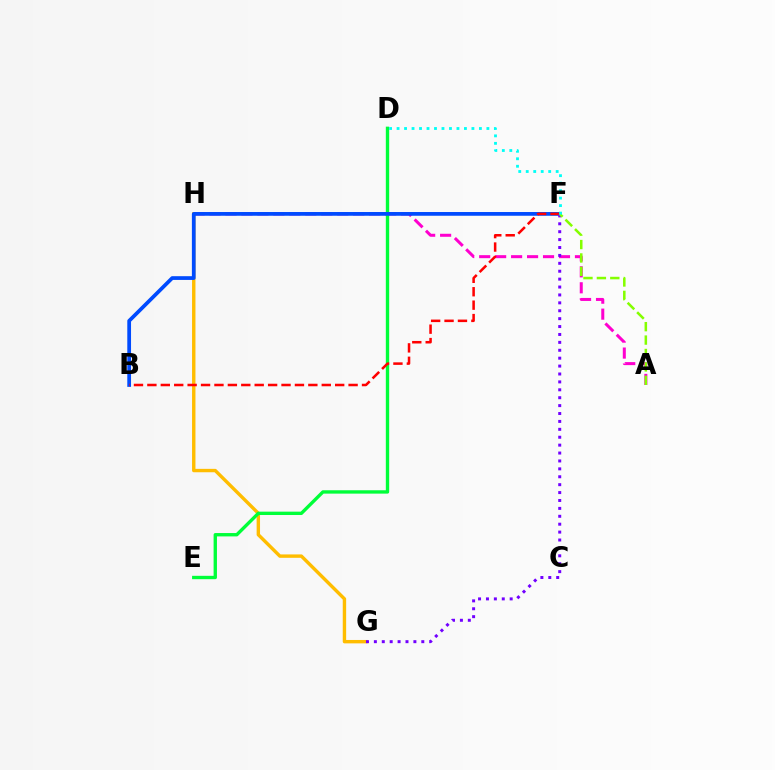{('A', 'H'): [{'color': '#ff00cf', 'line_style': 'dashed', 'thickness': 2.17}], ('G', 'H'): [{'color': '#ffbd00', 'line_style': 'solid', 'thickness': 2.45}], ('D', 'E'): [{'color': '#00ff39', 'line_style': 'solid', 'thickness': 2.42}], ('B', 'F'): [{'color': '#004bff', 'line_style': 'solid', 'thickness': 2.69}, {'color': '#ff0000', 'line_style': 'dashed', 'thickness': 1.82}], ('F', 'G'): [{'color': '#7200ff', 'line_style': 'dotted', 'thickness': 2.15}], ('A', 'F'): [{'color': '#84ff00', 'line_style': 'dashed', 'thickness': 1.82}], ('D', 'F'): [{'color': '#00fff6', 'line_style': 'dotted', 'thickness': 2.03}]}